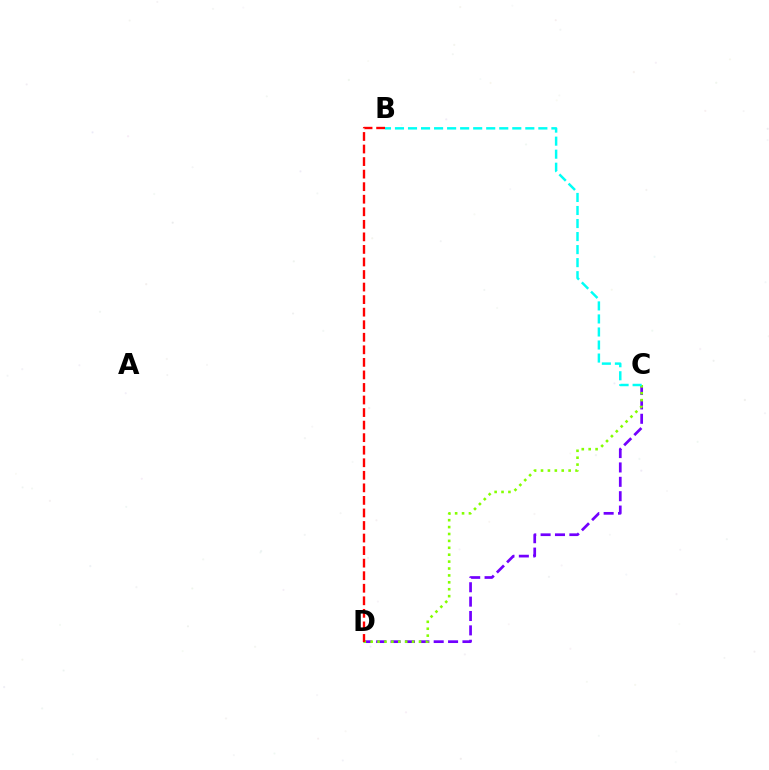{('C', 'D'): [{'color': '#7200ff', 'line_style': 'dashed', 'thickness': 1.95}, {'color': '#84ff00', 'line_style': 'dotted', 'thickness': 1.88}], ('B', 'C'): [{'color': '#00fff6', 'line_style': 'dashed', 'thickness': 1.77}], ('B', 'D'): [{'color': '#ff0000', 'line_style': 'dashed', 'thickness': 1.7}]}